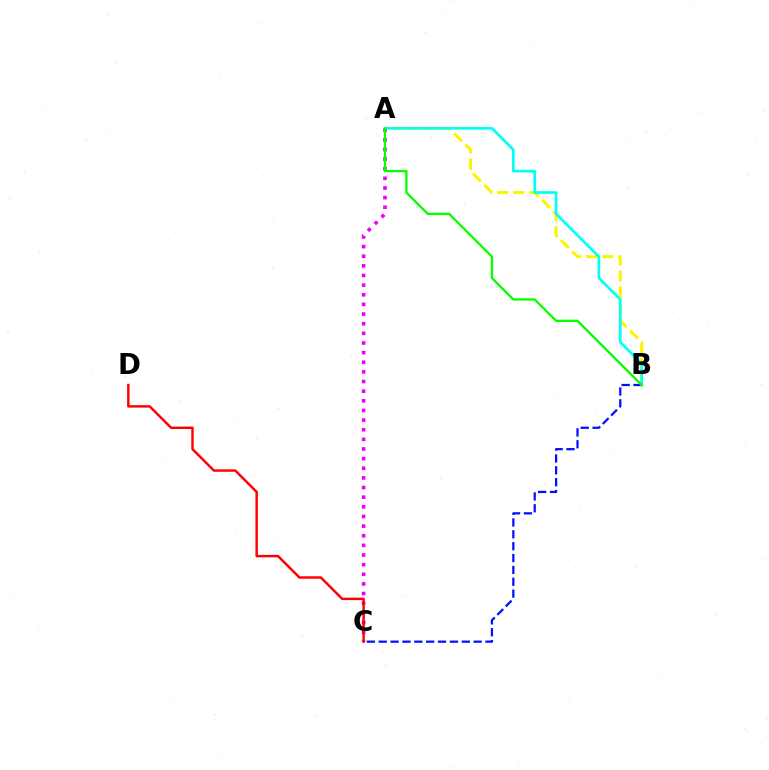{('A', 'B'): [{'color': '#fcf500', 'line_style': 'dashed', 'thickness': 2.18}, {'color': '#00fff6', 'line_style': 'solid', 'thickness': 1.91}, {'color': '#08ff00', 'line_style': 'solid', 'thickness': 1.67}], ('A', 'C'): [{'color': '#ee00ff', 'line_style': 'dotted', 'thickness': 2.62}], ('C', 'D'): [{'color': '#ff0000', 'line_style': 'solid', 'thickness': 1.76}], ('B', 'C'): [{'color': '#0010ff', 'line_style': 'dashed', 'thickness': 1.61}]}